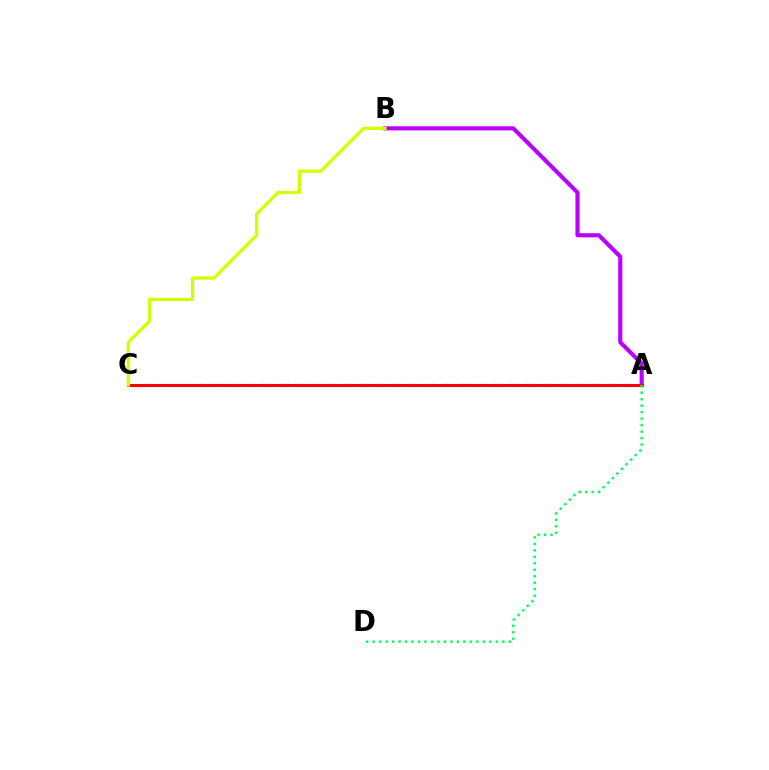{('A', 'C'): [{'color': '#0074ff', 'line_style': 'dashed', 'thickness': 2.24}, {'color': '#ff0000', 'line_style': 'solid', 'thickness': 2.16}], ('A', 'B'): [{'color': '#b900ff', 'line_style': 'solid', 'thickness': 2.96}], ('A', 'D'): [{'color': '#00ff5c', 'line_style': 'dotted', 'thickness': 1.76}], ('B', 'C'): [{'color': '#d1ff00', 'line_style': 'solid', 'thickness': 2.34}]}